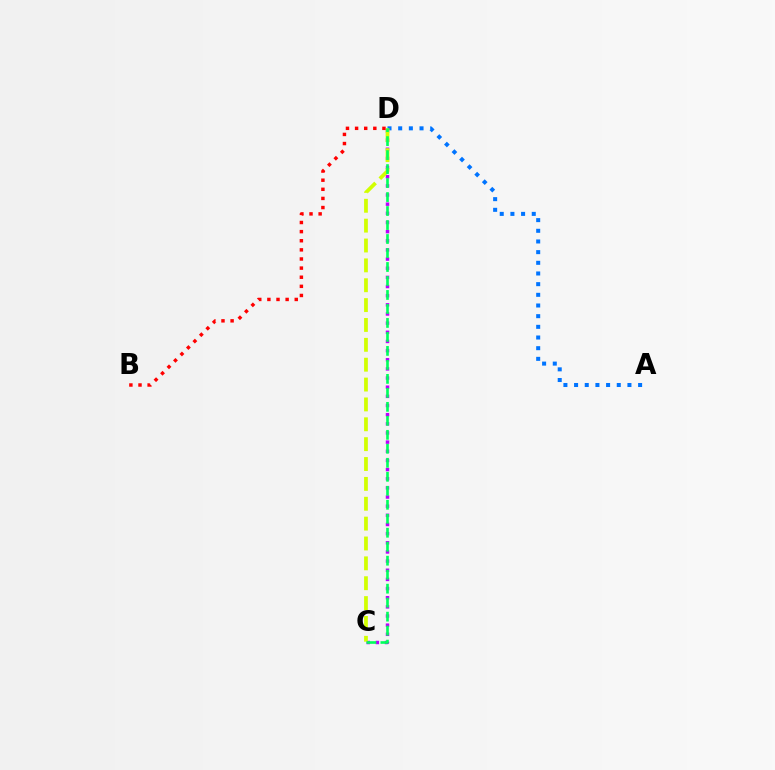{('A', 'D'): [{'color': '#0074ff', 'line_style': 'dotted', 'thickness': 2.9}], ('C', 'D'): [{'color': '#b900ff', 'line_style': 'dotted', 'thickness': 2.49}, {'color': '#d1ff00', 'line_style': 'dashed', 'thickness': 2.7}, {'color': '#00ff5c', 'line_style': 'dashed', 'thickness': 1.9}], ('B', 'D'): [{'color': '#ff0000', 'line_style': 'dotted', 'thickness': 2.48}]}